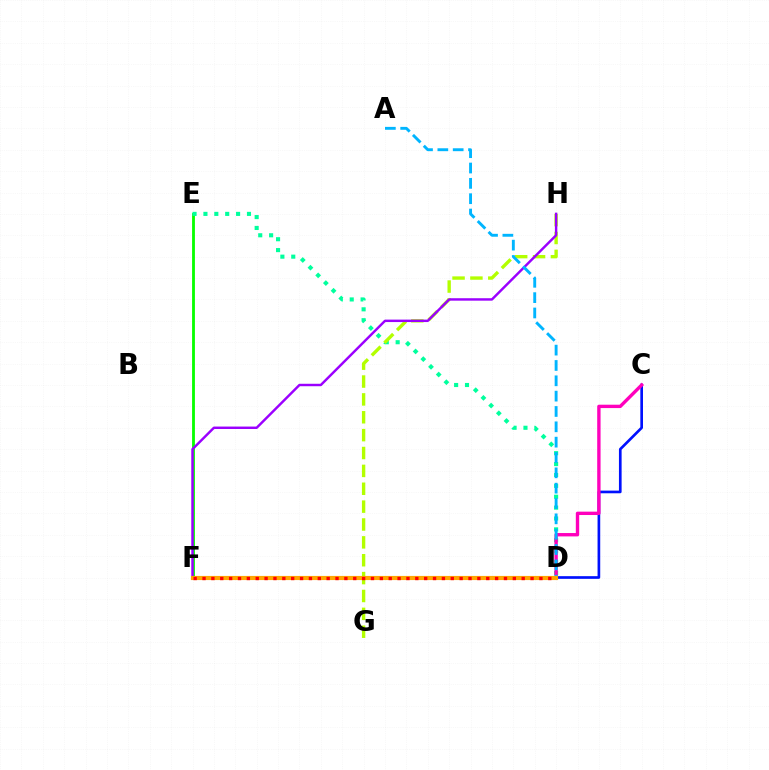{('E', 'F'): [{'color': '#08ff00', 'line_style': 'solid', 'thickness': 2.04}], ('D', 'E'): [{'color': '#00ff9d', 'line_style': 'dotted', 'thickness': 2.96}], ('C', 'D'): [{'color': '#0010ff', 'line_style': 'solid', 'thickness': 1.92}, {'color': '#ff00bd', 'line_style': 'solid', 'thickness': 2.43}], ('G', 'H'): [{'color': '#b3ff00', 'line_style': 'dashed', 'thickness': 2.43}], ('F', 'H'): [{'color': '#9b00ff', 'line_style': 'solid', 'thickness': 1.76}], ('A', 'D'): [{'color': '#00b5ff', 'line_style': 'dashed', 'thickness': 2.08}], ('D', 'F'): [{'color': '#ffa500', 'line_style': 'solid', 'thickness': 2.98}, {'color': '#ff0000', 'line_style': 'dotted', 'thickness': 2.41}]}